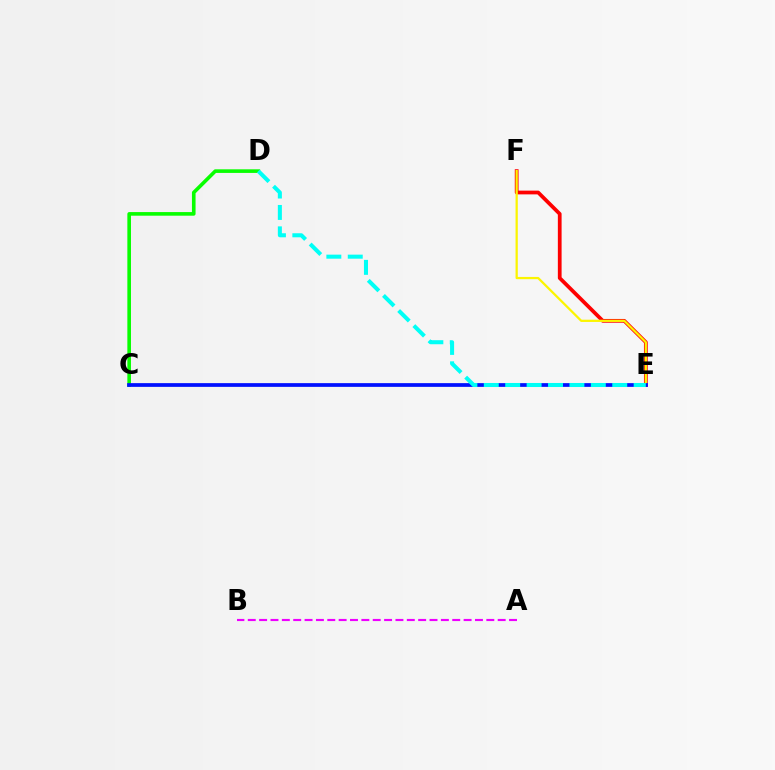{('E', 'F'): [{'color': '#ff0000', 'line_style': 'solid', 'thickness': 2.7}, {'color': '#fcf500', 'line_style': 'solid', 'thickness': 1.62}], ('C', 'D'): [{'color': '#08ff00', 'line_style': 'solid', 'thickness': 2.6}], ('C', 'E'): [{'color': '#0010ff', 'line_style': 'solid', 'thickness': 2.68}], ('A', 'B'): [{'color': '#ee00ff', 'line_style': 'dashed', 'thickness': 1.54}], ('D', 'E'): [{'color': '#00fff6', 'line_style': 'dashed', 'thickness': 2.91}]}